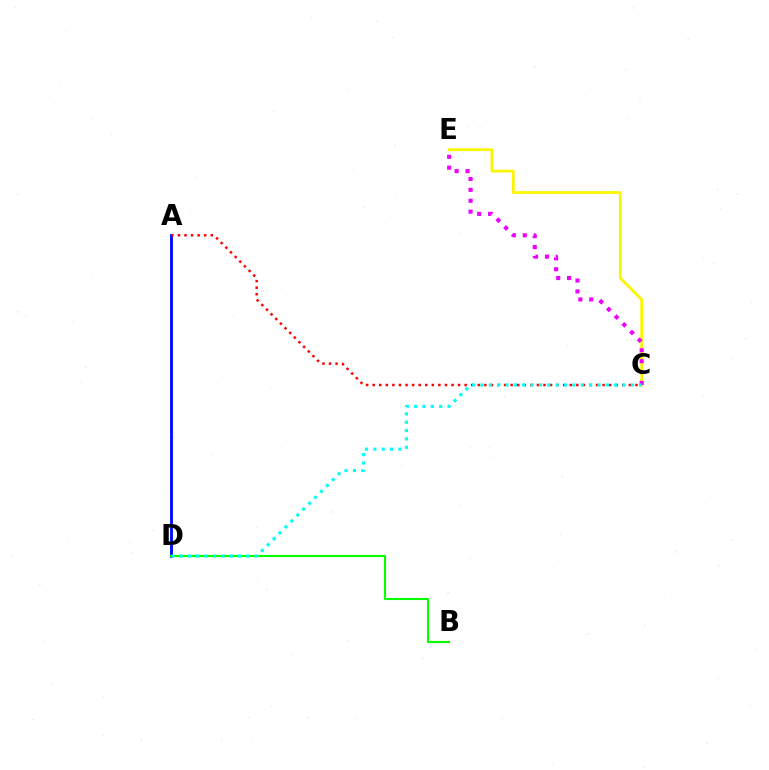{('A', 'D'): [{'color': '#0010ff', 'line_style': 'solid', 'thickness': 2.07}], ('B', 'D'): [{'color': '#08ff00', 'line_style': 'solid', 'thickness': 1.52}], ('C', 'E'): [{'color': '#fcf500', 'line_style': 'solid', 'thickness': 1.97}, {'color': '#ee00ff', 'line_style': 'dotted', 'thickness': 2.96}], ('A', 'C'): [{'color': '#ff0000', 'line_style': 'dotted', 'thickness': 1.78}], ('C', 'D'): [{'color': '#00fff6', 'line_style': 'dotted', 'thickness': 2.27}]}